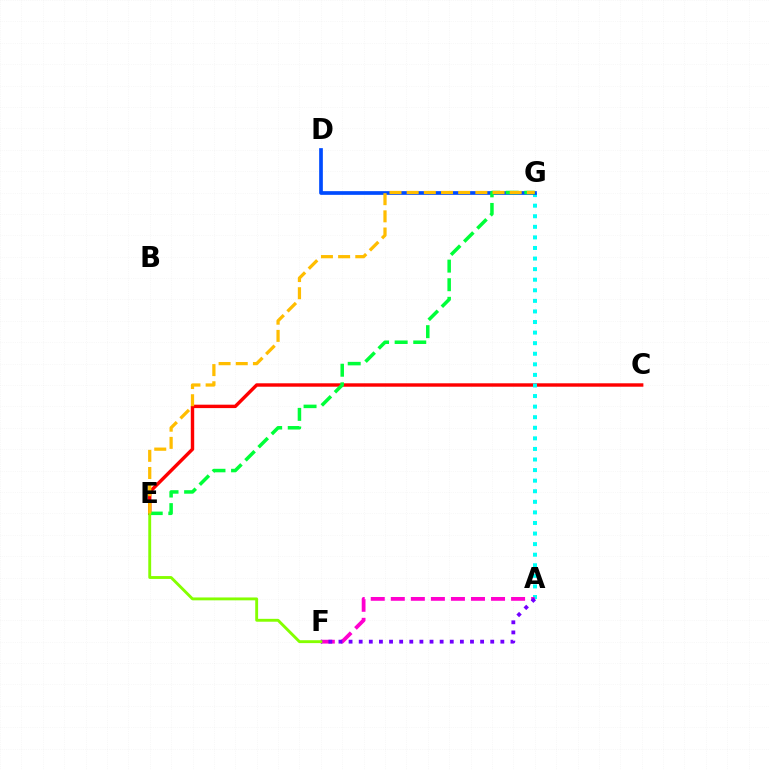{('C', 'E'): [{'color': '#ff0000', 'line_style': 'solid', 'thickness': 2.46}], ('A', 'G'): [{'color': '#00fff6', 'line_style': 'dotted', 'thickness': 2.87}], ('A', 'F'): [{'color': '#ff00cf', 'line_style': 'dashed', 'thickness': 2.72}, {'color': '#7200ff', 'line_style': 'dotted', 'thickness': 2.75}], ('D', 'G'): [{'color': '#004bff', 'line_style': 'solid', 'thickness': 2.66}], ('E', 'G'): [{'color': '#00ff39', 'line_style': 'dashed', 'thickness': 2.53}, {'color': '#ffbd00', 'line_style': 'dashed', 'thickness': 2.33}], ('E', 'F'): [{'color': '#84ff00', 'line_style': 'solid', 'thickness': 2.07}]}